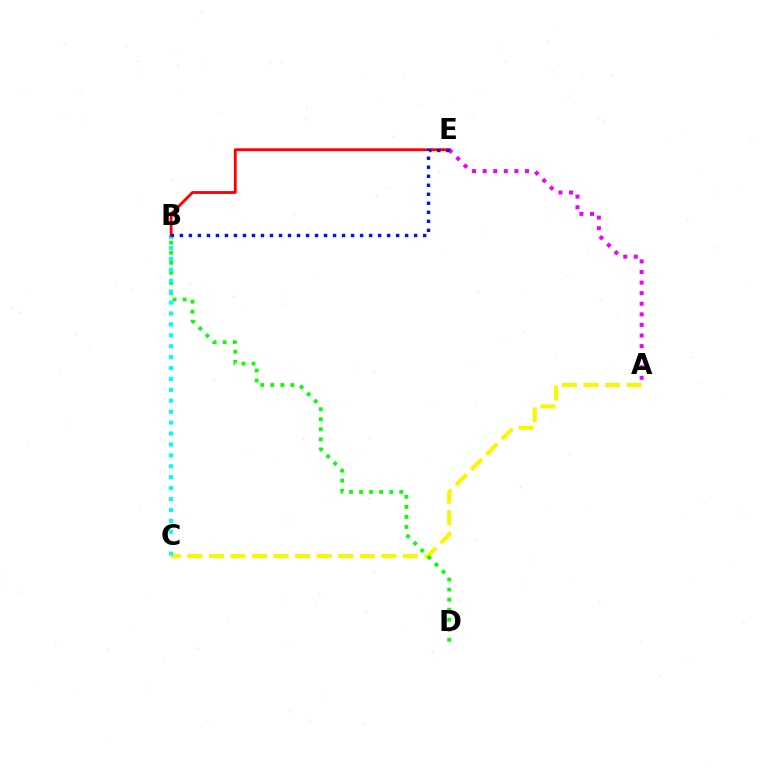{('A', 'C'): [{'color': '#fcf500', 'line_style': 'dashed', 'thickness': 2.93}], ('A', 'E'): [{'color': '#ee00ff', 'line_style': 'dotted', 'thickness': 2.88}], ('B', 'D'): [{'color': '#08ff00', 'line_style': 'dotted', 'thickness': 2.73}], ('B', 'C'): [{'color': '#00fff6', 'line_style': 'dotted', 'thickness': 2.97}], ('B', 'E'): [{'color': '#ff0000', 'line_style': 'solid', 'thickness': 2.04}, {'color': '#0010ff', 'line_style': 'dotted', 'thickness': 2.45}]}